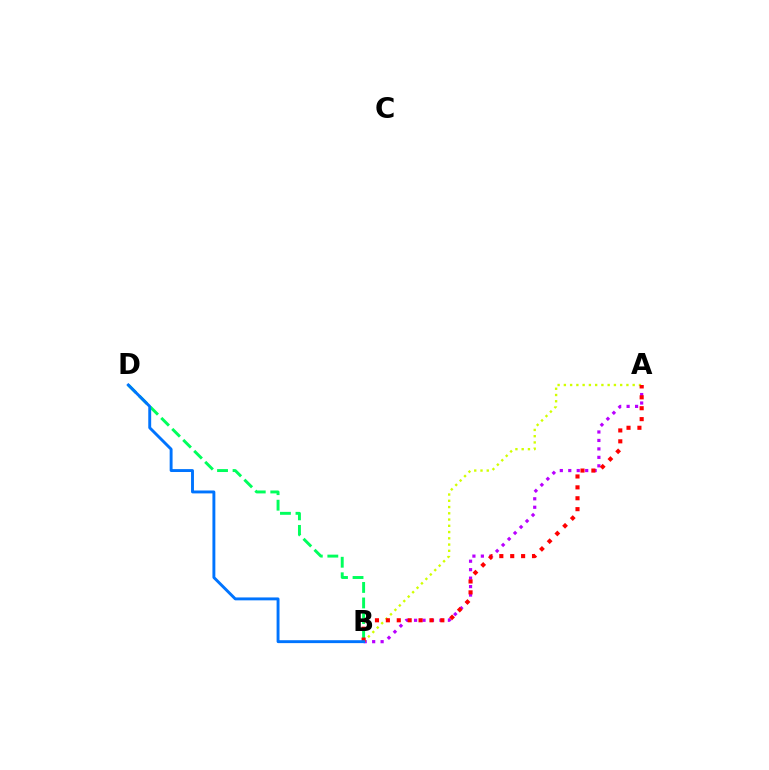{('A', 'B'): [{'color': '#b900ff', 'line_style': 'dotted', 'thickness': 2.3}, {'color': '#d1ff00', 'line_style': 'dotted', 'thickness': 1.7}, {'color': '#ff0000', 'line_style': 'dotted', 'thickness': 2.96}], ('B', 'D'): [{'color': '#00ff5c', 'line_style': 'dashed', 'thickness': 2.11}, {'color': '#0074ff', 'line_style': 'solid', 'thickness': 2.09}]}